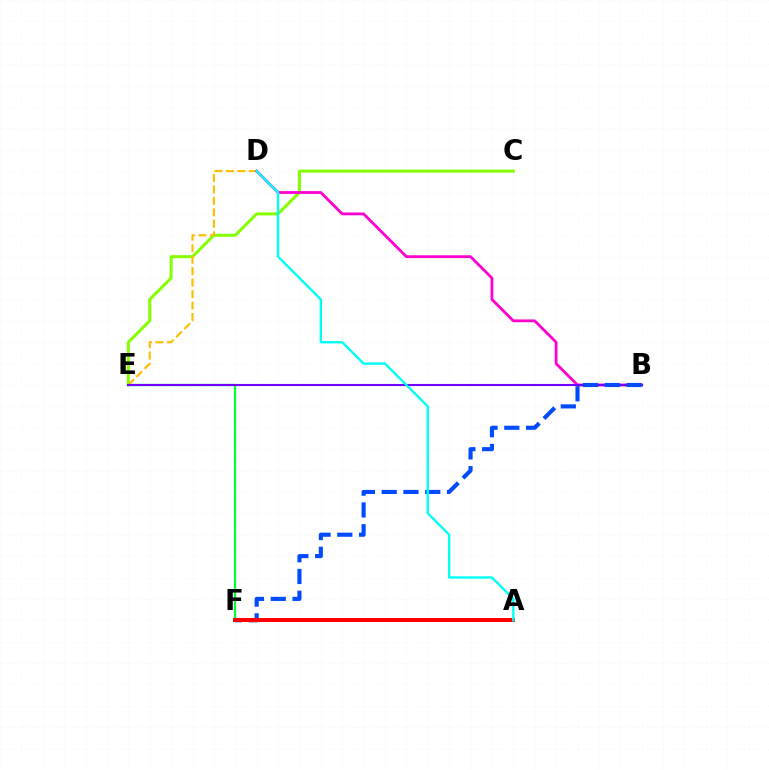{('C', 'E'): [{'color': '#84ff00', 'line_style': 'solid', 'thickness': 2.16}], ('D', 'E'): [{'color': '#ffbd00', 'line_style': 'dashed', 'thickness': 1.56}], ('B', 'D'): [{'color': '#ff00cf', 'line_style': 'solid', 'thickness': 2.02}], ('E', 'F'): [{'color': '#00ff39', 'line_style': 'solid', 'thickness': 1.62}], ('B', 'E'): [{'color': '#7200ff', 'line_style': 'solid', 'thickness': 1.51}], ('B', 'F'): [{'color': '#004bff', 'line_style': 'dashed', 'thickness': 2.96}], ('A', 'F'): [{'color': '#ff0000', 'line_style': 'solid', 'thickness': 2.88}], ('A', 'D'): [{'color': '#00fff6', 'line_style': 'solid', 'thickness': 1.71}]}